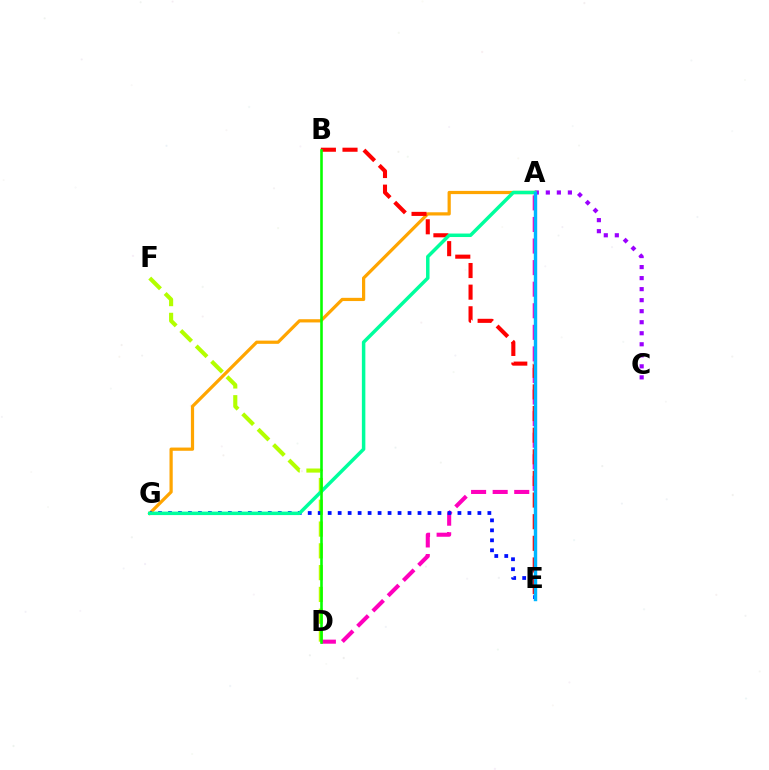{('D', 'F'): [{'color': '#b3ff00', 'line_style': 'dashed', 'thickness': 2.96}], ('A', 'C'): [{'color': '#9b00ff', 'line_style': 'dotted', 'thickness': 3.0}], ('A', 'G'): [{'color': '#ffa500', 'line_style': 'solid', 'thickness': 2.32}, {'color': '#00ff9d', 'line_style': 'solid', 'thickness': 2.51}], ('A', 'D'): [{'color': '#ff00bd', 'line_style': 'dashed', 'thickness': 2.93}], ('E', 'G'): [{'color': '#0010ff', 'line_style': 'dotted', 'thickness': 2.71}], ('B', 'E'): [{'color': '#ff0000', 'line_style': 'dashed', 'thickness': 2.94}], ('A', 'E'): [{'color': '#00b5ff', 'line_style': 'solid', 'thickness': 2.46}], ('B', 'D'): [{'color': '#08ff00', 'line_style': 'solid', 'thickness': 1.87}]}